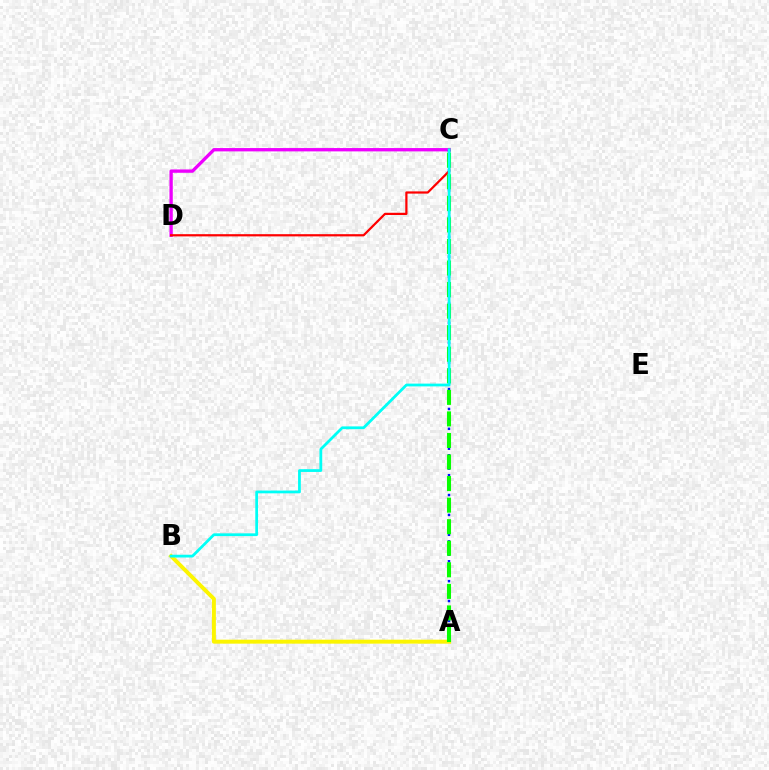{('C', 'D'): [{'color': '#ee00ff', 'line_style': 'solid', 'thickness': 2.39}, {'color': '#ff0000', 'line_style': 'solid', 'thickness': 1.6}], ('A', 'B'): [{'color': '#fcf500', 'line_style': 'solid', 'thickness': 2.85}], ('A', 'C'): [{'color': '#0010ff', 'line_style': 'dotted', 'thickness': 1.8}, {'color': '#08ff00', 'line_style': 'dashed', 'thickness': 2.93}], ('B', 'C'): [{'color': '#00fff6', 'line_style': 'solid', 'thickness': 1.99}]}